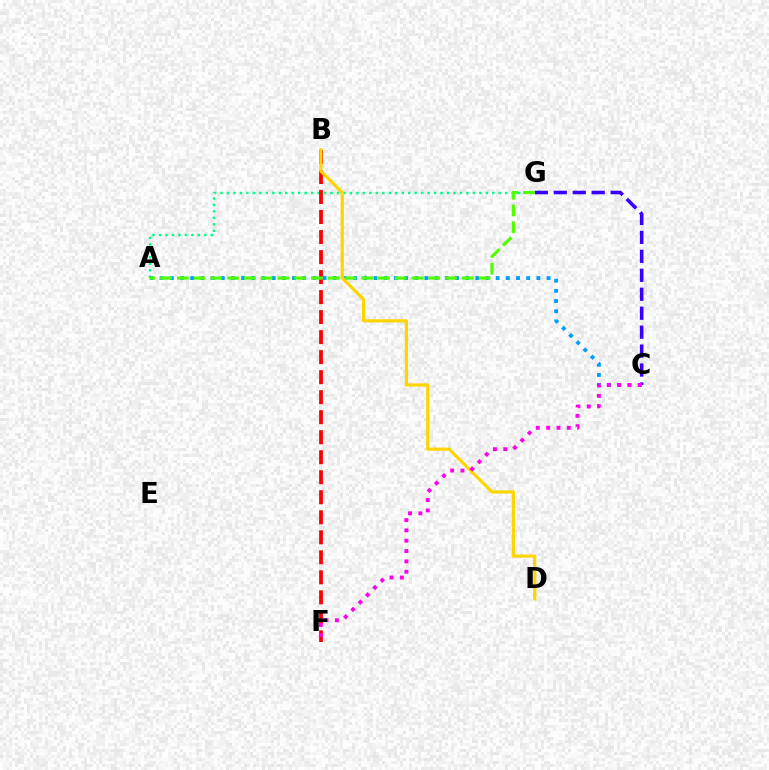{('C', 'G'): [{'color': '#3700ff', 'line_style': 'dashed', 'thickness': 2.57}], ('A', 'G'): [{'color': '#00ff86', 'line_style': 'dotted', 'thickness': 1.76}, {'color': '#4fff00', 'line_style': 'dashed', 'thickness': 2.28}], ('B', 'F'): [{'color': '#ff0000', 'line_style': 'dashed', 'thickness': 2.72}], ('A', 'C'): [{'color': '#009eff', 'line_style': 'dotted', 'thickness': 2.77}], ('B', 'D'): [{'color': '#ffd500', 'line_style': 'solid', 'thickness': 2.29}], ('C', 'F'): [{'color': '#ff00ed', 'line_style': 'dotted', 'thickness': 2.81}]}